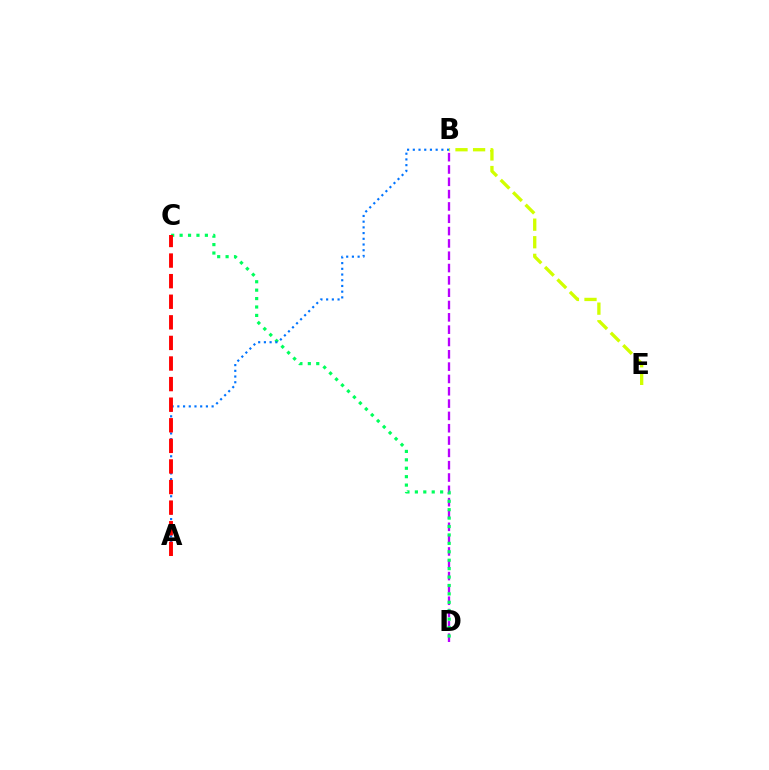{('B', 'E'): [{'color': '#d1ff00', 'line_style': 'dashed', 'thickness': 2.39}], ('B', 'D'): [{'color': '#b900ff', 'line_style': 'dashed', 'thickness': 1.67}], ('C', 'D'): [{'color': '#00ff5c', 'line_style': 'dotted', 'thickness': 2.29}], ('A', 'B'): [{'color': '#0074ff', 'line_style': 'dotted', 'thickness': 1.55}], ('A', 'C'): [{'color': '#ff0000', 'line_style': 'dashed', 'thickness': 2.8}]}